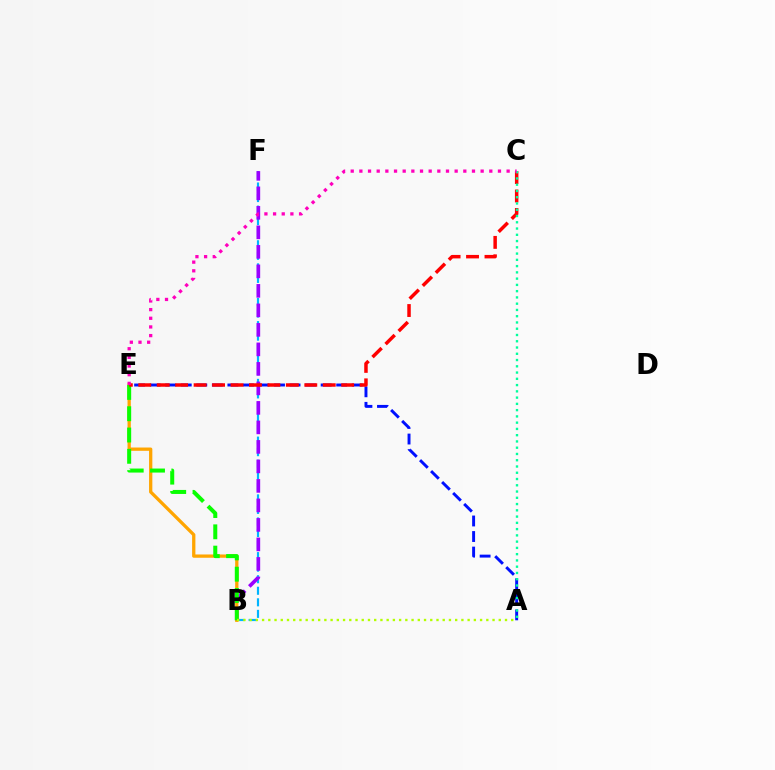{('B', 'F'): [{'color': '#00b5ff', 'line_style': 'dashed', 'thickness': 1.57}, {'color': '#9b00ff', 'line_style': 'dashed', 'thickness': 2.65}], ('A', 'E'): [{'color': '#0010ff', 'line_style': 'dashed', 'thickness': 2.11}], ('B', 'E'): [{'color': '#ffa500', 'line_style': 'solid', 'thickness': 2.37}, {'color': '#08ff00', 'line_style': 'dashed', 'thickness': 2.89}], ('C', 'E'): [{'color': '#ff0000', 'line_style': 'dashed', 'thickness': 2.51}, {'color': '#ff00bd', 'line_style': 'dotted', 'thickness': 2.35}], ('A', 'B'): [{'color': '#b3ff00', 'line_style': 'dotted', 'thickness': 1.69}], ('A', 'C'): [{'color': '#00ff9d', 'line_style': 'dotted', 'thickness': 1.7}]}